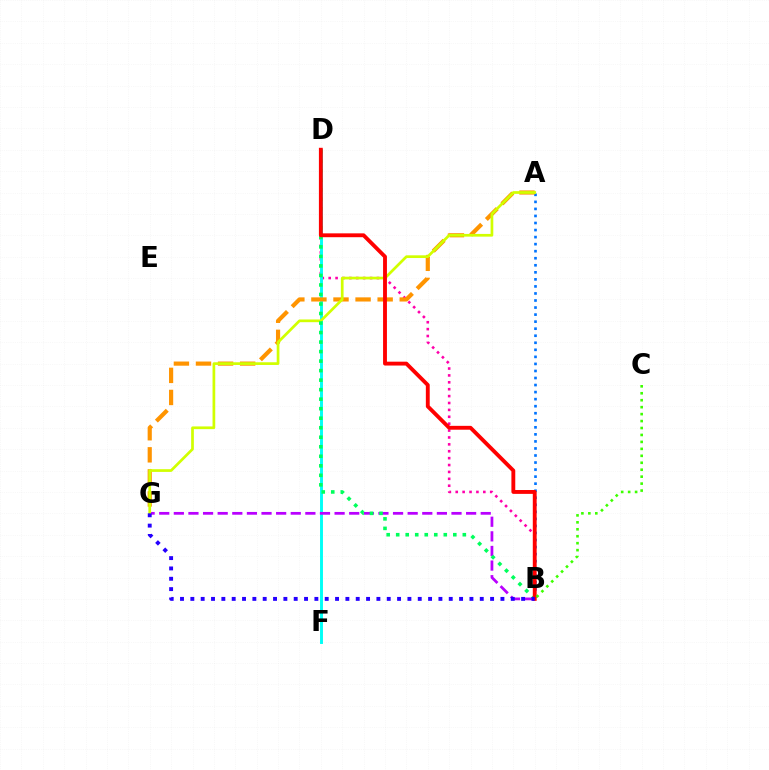{('B', 'D'): [{'color': '#ff00ac', 'line_style': 'dotted', 'thickness': 1.87}, {'color': '#00ff5c', 'line_style': 'dotted', 'thickness': 2.59}, {'color': '#ff0000', 'line_style': 'solid', 'thickness': 2.78}], ('D', 'F'): [{'color': '#00fff6', 'line_style': 'solid', 'thickness': 2.1}], ('B', 'G'): [{'color': '#b900ff', 'line_style': 'dashed', 'thickness': 1.99}, {'color': '#2500ff', 'line_style': 'dotted', 'thickness': 2.81}], ('A', 'B'): [{'color': '#0074ff', 'line_style': 'dotted', 'thickness': 1.91}], ('A', 'G'): [{'color': '#ff9400', 'line_style': 'dashed', 'thickness': 3.0}, {'color': '#d1ff00', 'line_style': 'solid', 'thickness': 1.95}], ('B', 'C'): [{'color': '#3dff00', 'line_style': 'dotted', 'thickness': 1.89}]}